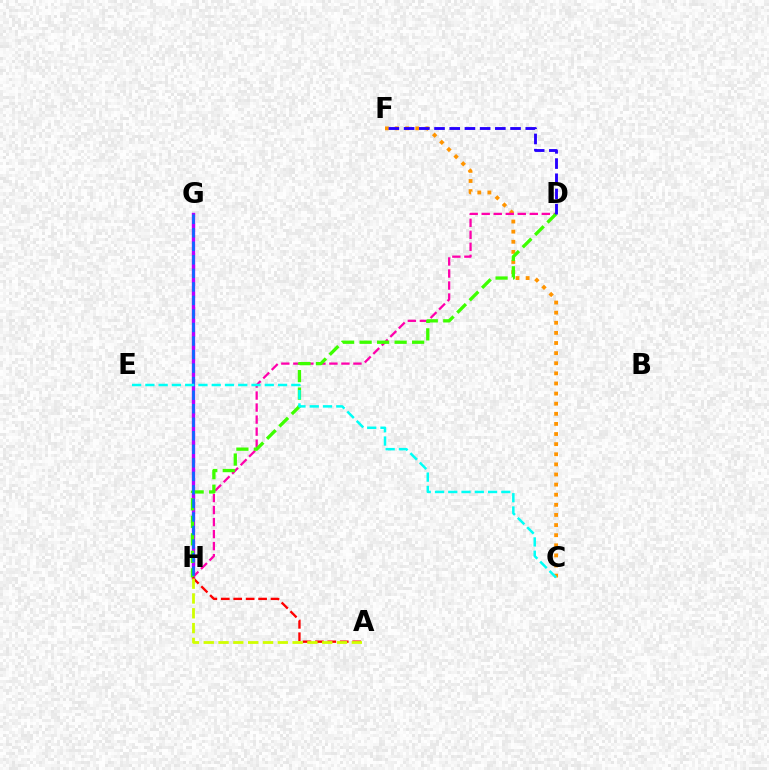{('C', 'F'): [{'color': '#ff9400', 'line_style': 'dotted', 'thickness': 2.75}], ('G', 'H'): [{'color': '#00ff5c', 'line_style': 'dashed', 'thickness': 2.15}, {'color': '#b900ff', 'line_style': 'solid', 'thickness': 2.42}, {'color': '#0074ff', 'line_style': 'dashed', 'thickness': 1.84}], ('D', 'H'): [{'color': '#ff00ac', 'line_style': 'dashed', 'thickness': 1.63}, {'color': '#3dff00', 'line_style': 'dashed', 'thickness': 2.38}], ('A', 'H'): [{'color': '#ff0000', 'line_style': 'dashed', 'thickness': 1.69}, {'color': '#d1ff00', 'line_style': 'dashed', 'thickness': 2.01}], ('C', 'E'): [{'color': '#00fff6', 'line_style': 'dashed', 'thickness': 1.8}], ('D', 'F'): [{'color': '#2500ff', 'line_style': 'dashed', 'thickness': 2.07}]}